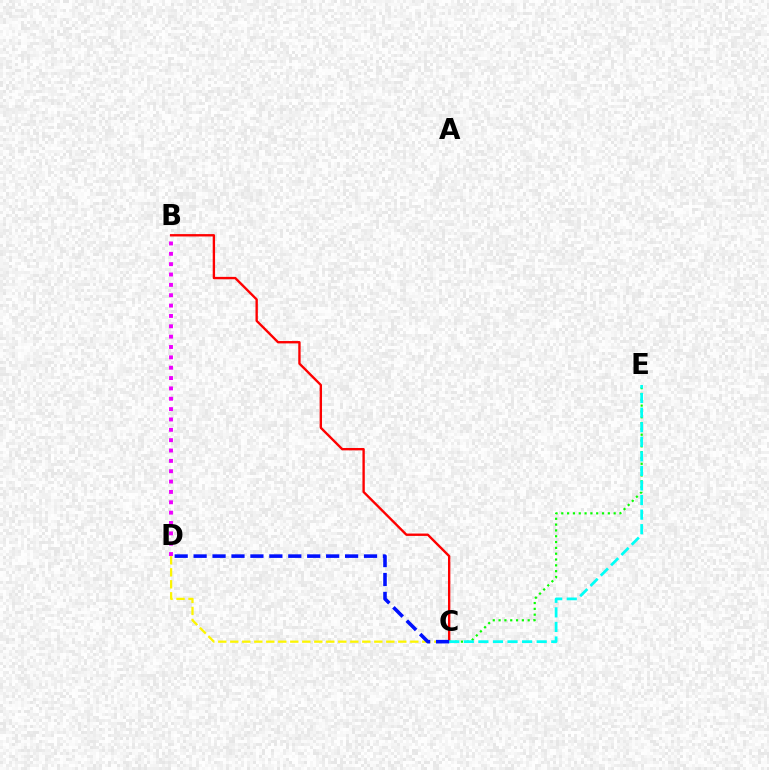{('C', 'D'): [{'color': '#fcf500', 'line_style': 'dashed', 'thickness': 1.63}, {'color': '#0010ff', 'line_style': 'dashed', 'thickness': 2.57}], ('C', 'E'): [{'color': '#08ff00', 'line_style': 'dotted', 'thickness': 1.58}, {'color': '#00fff6', 'line_style': 'dashed', 'thickness': 1.98}], ('B', 'C'): [{'color': '#ff0000', 'line_style': 'solid', 'thickness': 1.7}], ('B', 'D'): [{'color': '#ee00ff', 'line_style': 'dotted', 'thickness': 2.81}]}